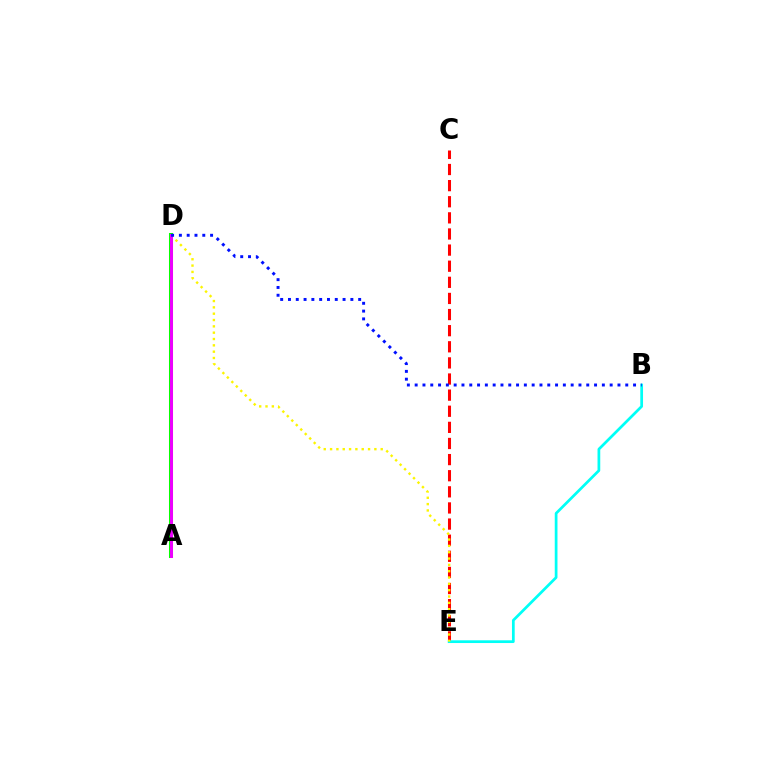{('C', 'E'): [{'color': '#ff0000', 'line_style': 'dashed', 'thickness': 2.19}], ('B', 'E'): [{'color': '#00fff6', 'line_style': 'solid', 'thickness': 1.96}], ('D', 'E'): [{'color': '#fcf500', 'line_style': 'dotted', 'thickness': 1.72}], ('A', 'D'): [{'color': '#08ff00', 'line_style': 'solid', 'thickness': 2.91}, {'color': '#ee00ff', 'line_style': 'solid', 'thickness': 2.14}], ('B', 'D'): [{'color': '#0010ff', 'line_style': 'dotted', 'thickness': 2.12}]}